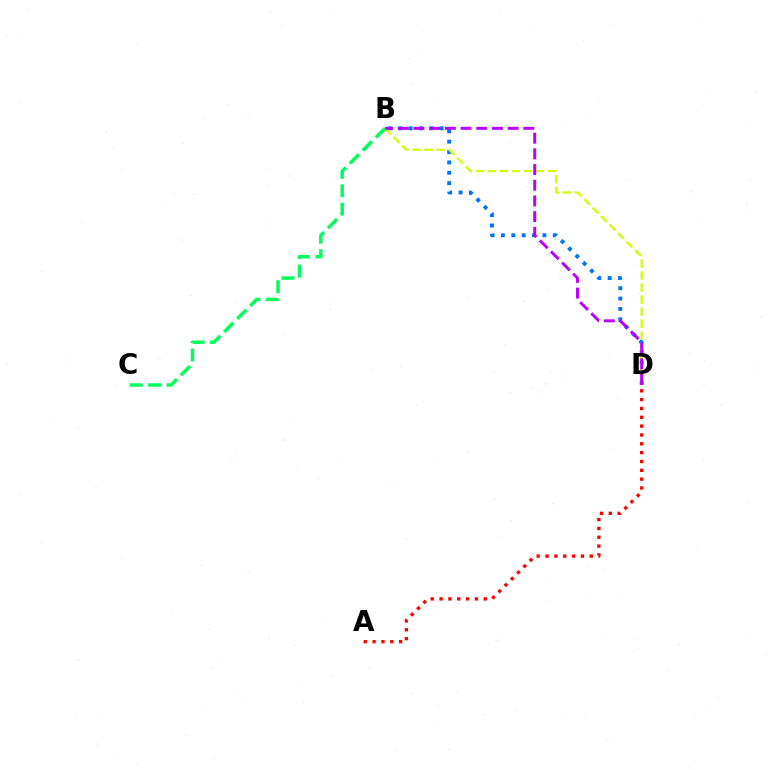{('B', 'D'): [{'color': '#0074ff', 'line_style': 'dotted', 'thickness': 2.82}, {'color': '#d1ff00', 'line_style': 'dashed', 'thickness': 1.64}, {'color': '#b900ff', 'line_style': 'dashed', 'thickness': 2.13}], ('A', 'D'): [{'color': '#ff0000', 'line_style': 'dotted', 'thickness': 2.4}], ('B', 'C'): [{'color': '#00ff5c', 'line_style': 'dashed', 'thickness': 2.5}]}